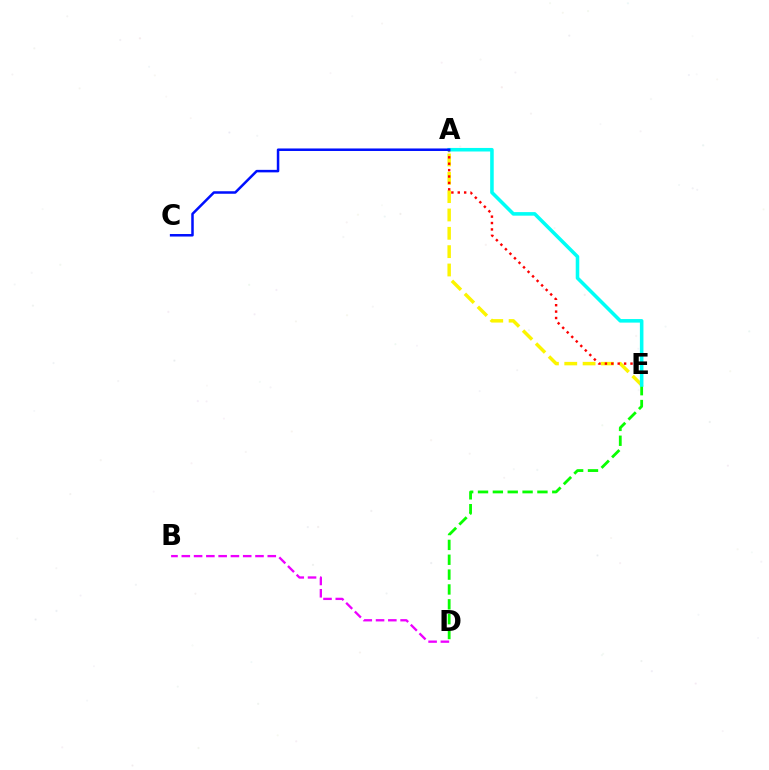{('A', 'E'): [{'color': '#fcf500', 'line_style': 'dashed', 'thickness': 2.49}, {'color': '#ff0000', 'line_style': 'dotted', 'thickness': 1.74}, {'color': '#00fff6', 'line_style': 'solid', 'thickness': 2.56}], ('D', 'E'): [{'color': '#08ff00', 'line_style': 'dashed', 'thickness': 2.02}], ('B', 'D'): [{'color': '#ee00ff', 'line_style': 'dashed', 'thickness': 1.67}], ('A', 'C'): [{'color': '#0010ff', 'line_style': 'solid', 'thickness': 1.81}]}